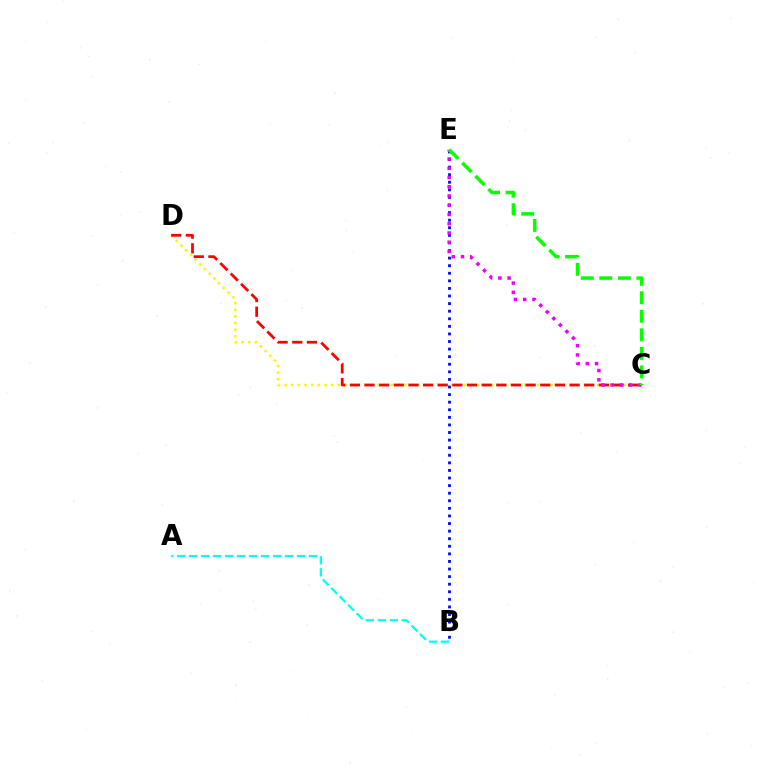{('B', 'E'): [{'color': '#0010ff', 'line_style': 'dotted', 'thickness': 2.06}], ('C', 'D'): [{'color': '#fcf500', 'line_style': 'dotted', 'thickness': 1.81}, {'color': '#ff0000', 'line_style': 'dashed', 'thickness': 1.99}], ('A', 'B'): [{'color': '#00fff6', 'line_style': 'dashed', 'thickness': 1.63}], ('C', 'E'): [{'color': '#ee00ff', 'line_style': 'dotted', 'thickness': 2.51}, {'color': '#08ff00', 'line_style': 'dashed', 'thickness': 2.52}]}